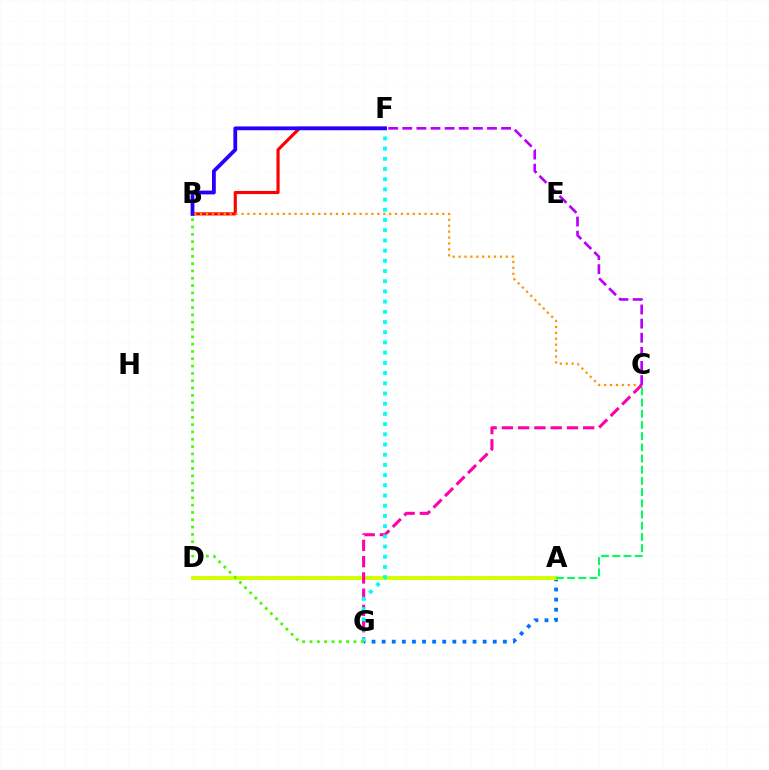{('B', 'F'): [{'color': '#ff0000', 'line_style': 'solid', 'thickness': 2.26}, {'color': '#2500ff', 'line_style': 'solid', 'thickness': 2.73}], ('B', 'C'): [{'color': '#ff9400', 'line_style': 'dotted', 'thickness': 1.6}], ('A', 'G'): [{'color': '#0074ff', 'line_style': 'dotted', 'thickness': 2.74}], ('A', 'D'): [{'color': '#d1ff00', 'line_style': 'solid', 'thickness': 2.81}], ('A', 'C'): [{'color': '#00ff5c', 'line_style': 'dashed', 'thickness': 1.52}], ('C', 'G'): [{'color': '#ff00ac', 'line_style': 'dashed', 'thickness': 2.21}], ('F', 'G'): [{'color': '#00fff6', 'line_style': 'dotted', 'thickness': 2.77}], ('B', 'G'): [{'color': '#3dff00', 'line_style': 'dotted', 'thickness': 1.99}], ('C', 'F'): [{'color': '#b900ff', 'line_style': 'dashed', 'thickness': 1.92}]}